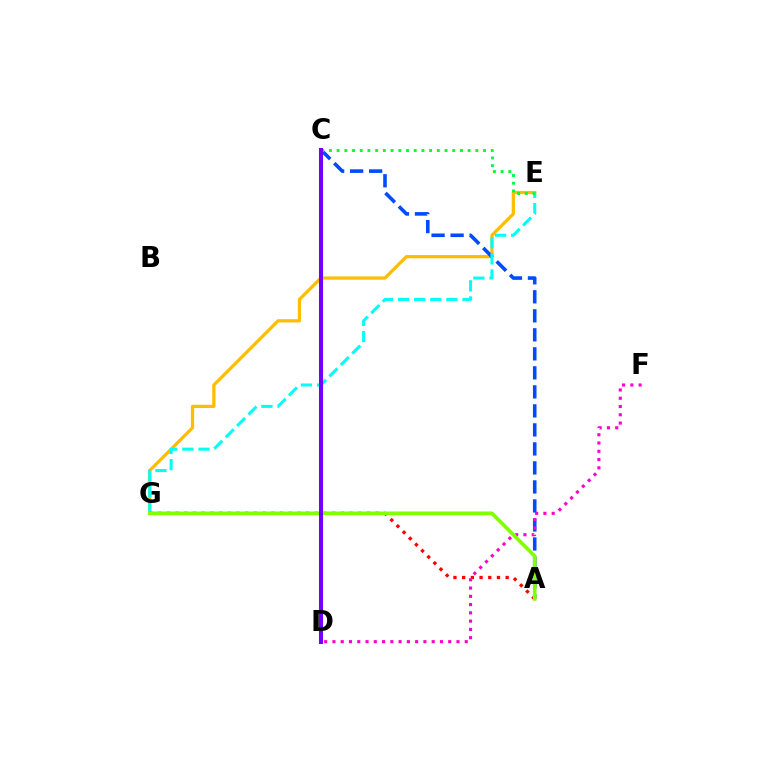{('E', 'G'): [{'color': '#ffbd00', 'line_style': 'solid', 'thickness': 2.34}, {'color': '#00fff6', 'line_style': 'dashed', 'thickness': 2.19}], ('A', 'C'): [{'color': '#004bff', 'line_style': 'dashed', 'thickness': 2.58}], ('C', 'E'): [{'color': '#00ff39', 'line_style': 'dotted', 'thickness': 2.09}], ('A', 'G'): [{'color': '#ff0000', 'line_style': 'dotted', 'thickness': 2.36}, {'color': '#84ff00', 'line_style': 'solid', 'thickness': 2.65}], ('D', 'F'): [{'color': '#ff00cf', 'line_style': 'dotted', 'thickness': 2.25}], ('C', 'D'): [{'color': '#7200ff', 'line_style': 'solid', 'thickness': 2.91}]}